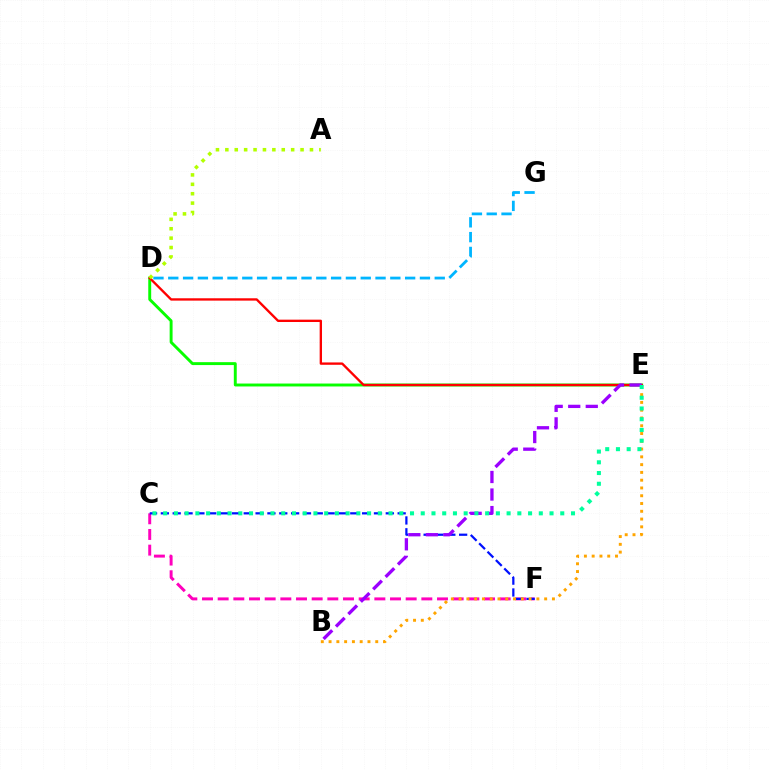{('C', 'F'): [{'color': '#ff00bd', 'line_style': 'dashed', 'thickness': 2.13}, {'color': '#0010ff', 'line_style': 'dashed', 'thickness': 1.61}], ('D', 'E'): [{'color': '#08ff00', 'line_style': 'solid', 'thickness': 2.1}, {'color': '#ff0000', 'line_style': 'solid', 'thickness': 1.69}], ('B', 'E'): [{'color': '#ffa500', 'line_style': 'dotted', 'thickness': 2.11}, {'color': '#9b00ff', 'line_style': 'dashed', 'thickness': 2.38}], ('D', 'G'): [{'color': '#00b5ff', 'line_style': 'dashed', 'thickness': 2.01}], ('C', 'E'): [{'color': '#00ff9d', 'line_style': 'dotted', 'thickness': 2.92}], ('A', 'D'): [{'color': '#b3ff00', 'line_style': 'dotted', 'thickness': 2.55}]}